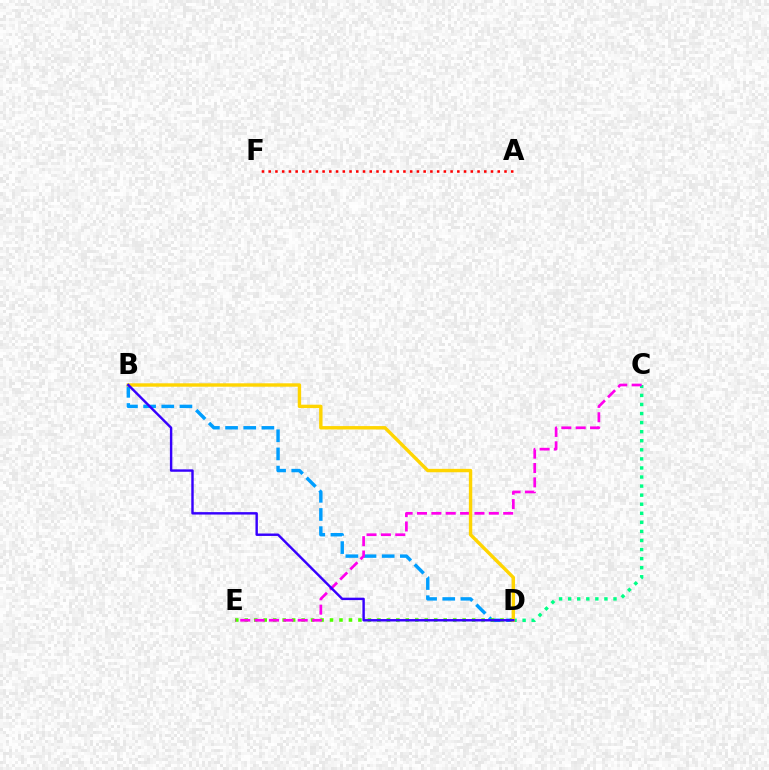{('B', 'D'): [{'color': '#009eff', 'line_style': 'dashed', 'thickness': 2.47}, {'color': '#ffd500', 'line_style': 'solid', 'thickness': 2.45}, {'color': '#3700ff', 'line_style': 'solid', 'thickness': 1.74}], ('C', 'D'): [{'color': '#00ff86', 'line_style': 'dotted', 'thickness': 2.46}], ('D', 'E'): [{'color': '#4fff00', 'line_style': 'dotted', 'thickness': 2.57}], ('A', 'F'): [{'color': '#ff0000', 'line_style': 'dotted', 'thickness': 1.83}], ('C', 'E'): [{'color': '#ff00ed', 'line_style': 'dashed', 'thickness': 1.95}]}